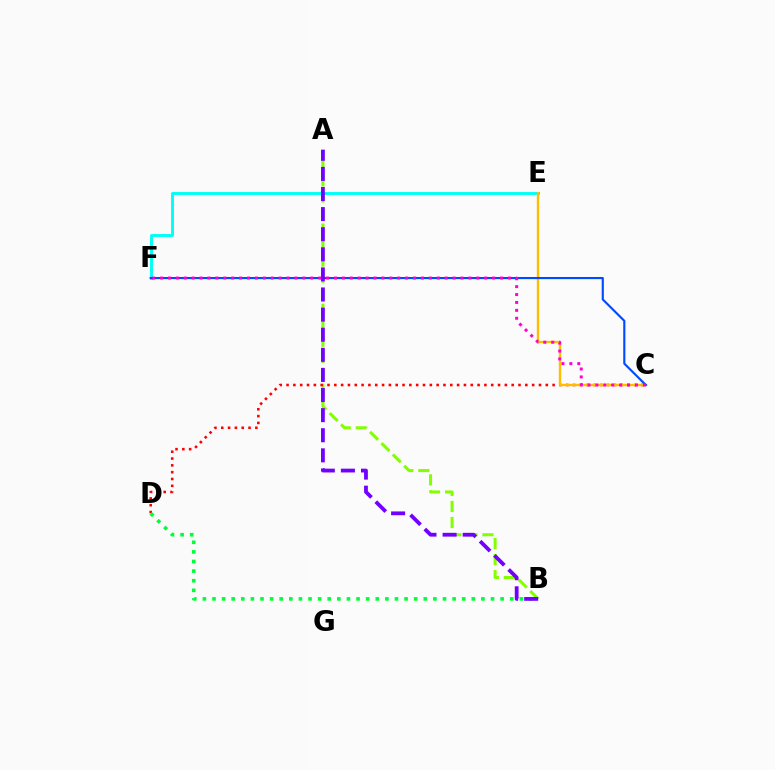{('A', 'B'): [{'color': '#84ff00', 'line_style': 'dashed', 'thickness': 2.18}, {'color': '#7200ff', 'line_style': 'dashed', 'thickness': 2.73}], ('E', 'F'): [{'color': '#00fff6', 'line_style': 'solid', 'thickness': 2.11}], ('C', 'D'): [{'color': '#ff0000', 'line_style': 'dotted', 'thickness': 1.85}], ('C', 'E'): [{'color': '#ffbd00', 'line_style': 'solid', 'thickness': 1.7}], ('B', 'D'): [{'color': '#00ff39', 'line_style': 'dotted', 'thickness': 2.61}], ('C', 'F'): [{'color': '#004bff', 'line_style': 'solid', 'thickness': 1.54}, {'color': '#ff00cf', 'line_style': 'dotted', 'thickness': 2.15}]}